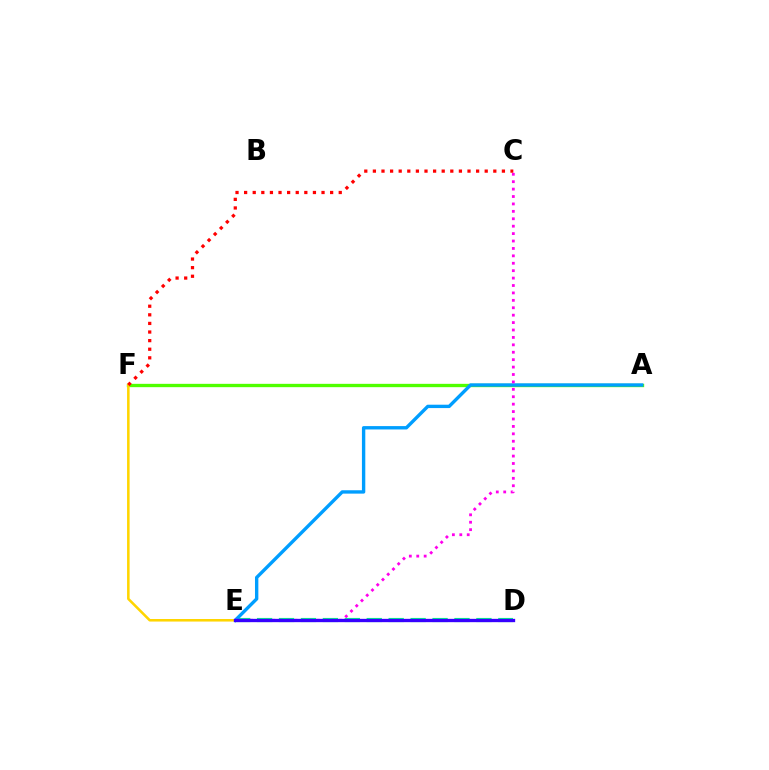{('D', 'E'): [{'color': '#00ff86', 'line_style': 'dashed', 'thickness': 2.98}, {'color': '#3700ff', 'line_style': 'solid', 'thickness': 2.4}], ('A', 'F'): [{'color': '#4fff00', 'line_style': 'solid', 'thickness': 2.4}], ('A', 'E'): [{'color': '#009eff', 'line_style': 'solid', 'thickness': 2.43}], ('C', 'E'): [{'color': '#ff00ed', 'line_style': 'dotted', 'thickness': 2.01}], ('E', 'F'): [{'color': '#ffd500', 'line_style': 'solid', 'thickness': 1.84}], ('C', 'F'): [{'color': '#ff0000', 'line_style': 'dotted', 'thickness': 2.34}]}